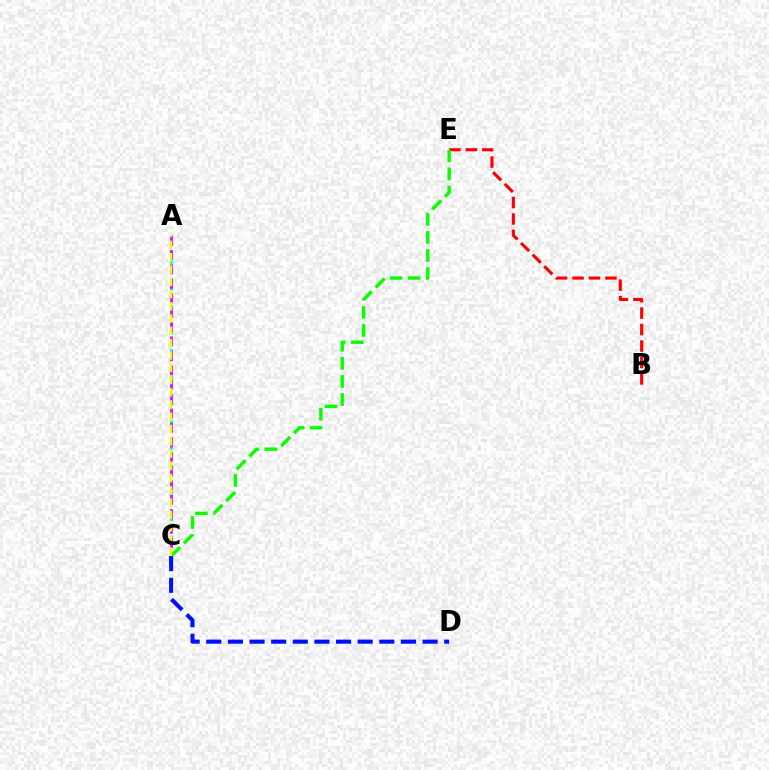{('A', 'C'): [{'color': '#00fff6', 'line_style': 'dotted', 'thickness': 2.41}, {'color': '#ee00ff', 'line_style': 'dashed', 'thickness': 1.96}, {'color': '#fcf500', 'line_style': 'dashed', 'thickness': 1.67}], ('B', 'E'): [{'color': '#ff0000', 'line_style': 'dashed', 'thickness': 2.23}], ('C', 'E'): [{'color': '#08ff00', 'line_style': 'dashed', 'thickness': 2.46}], ('C', 'D'): [{'color': '#0010ff', 'line_style': 'dashed', 'thickness': 2.94}]}